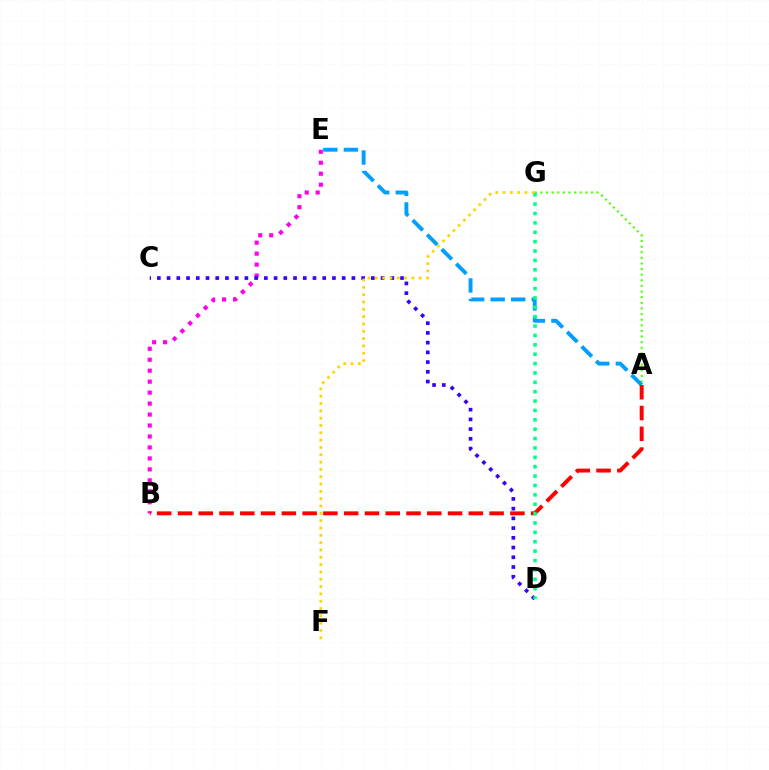{('A', 'G'): [{'color': '#4fff00', 'line_style': 'dotted', 'thickness': 1.53}], ('B', 'E'): [{'color': '#ff00ed', 'line_style': 'dotted', 'thickness': 2.98}], ('C', 'D'): [{'color': '#3700ff', 'line_style': 'dotted', 'thickness': 2.64}], ('A', 'E'): [{'color': '#009eff', 'line_style': 'dashed', 'thickness': 2.79}], ('F', 'G'): [{'color': '#ffd500', 'line_style': 'dotted', 'thickness': 1.99}], ('A', 'B'): [{'color': '#ff0000', 'line_style': 'dashed', 'thickness': 2.82}], ('D', 'G'): [{'color': '#00ff86', 'line_style': 'dotted', 'thickness': 2.55}]}